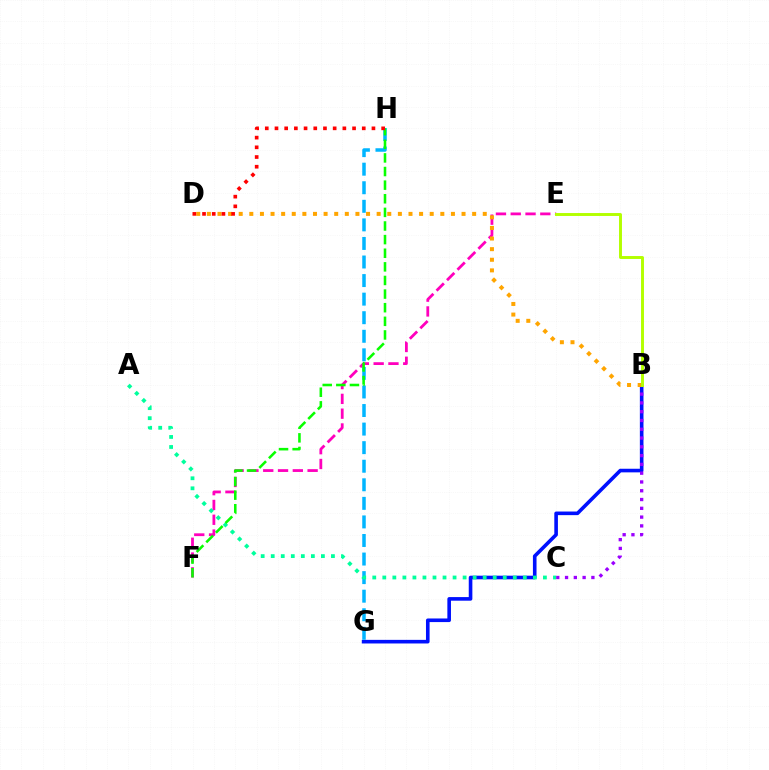{('E', 'F'): [{'color': '#ff00bd', 'line_style': 'dashed', 'thickness': 2.01}], ('B', 'G'): [{'color': '#0010ff', 'line_style': 'solid', 'thickness': 2.6}], ('G', 'H'): [{'color': '#00b5ff', 'line_style': 'dashed', 'thickness': 2.52}], ('B', 'C'): [{'color': '#9b00ff', 'line_style': 'dotted', 'thickness': 2.39}], ('A', 'C'): [{'color': '#00ff9d', 'line_style': 'dotted', 'thickness': 2.73}], ('B', 'D'): [{'color': '#ffa500', 'line_style': 'dotted', 'thickness': 2.88}], ('F', 'H'): [{'color': '#08ff00', 'line_style': 'dashed', 'thickness': 1.85}], ('B', 'E'): [{'color': '#b3ff00', 'line_style': 'solid', 'thickness': 2.11}], ('D', 'H'): [{'color': '#ff0000', 'line_style': 'dotted', 'thickness': 2.63}]}